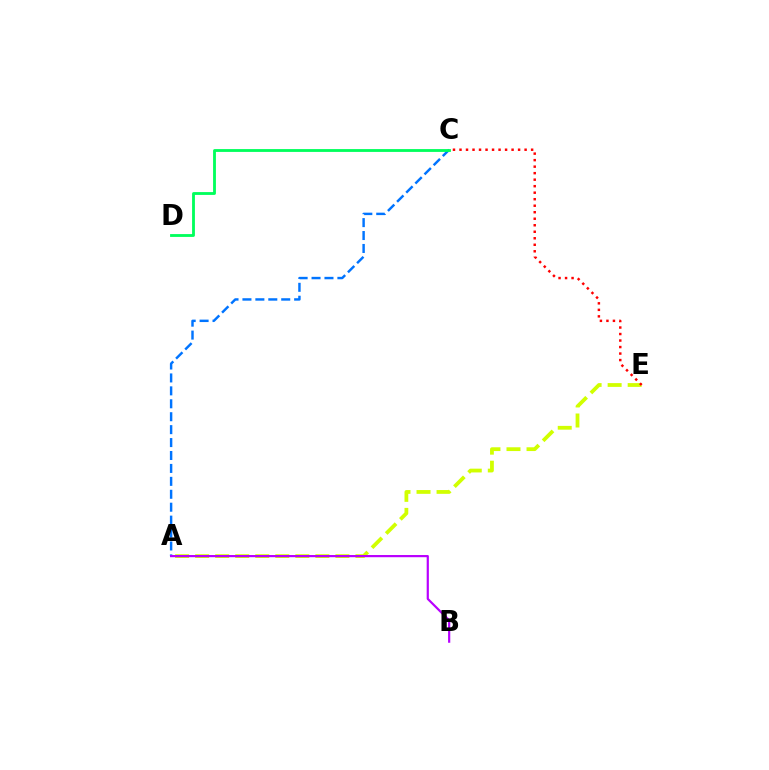{('A', 'C'): [{'color': '#0074ff', 'line_style': 'dashed', 'thickness': 1.76}], ('C', 'D'): [{'color': '#00ff5c', 'line_style': 'solid', 'thickness': 2.04}], ('A', 'E'): [{'color': '#d1ff00', 'line_style': 'dashed', 'thickness': 2.72}], ('C', 'E'): [{'color': '#ff0000', 'line_style': 'dotted', 'thickness': 1.77}], ('A', 'B'): [{'color': '#b900ff', 'line_style': 'solid', 'thickness': 1.58}]}